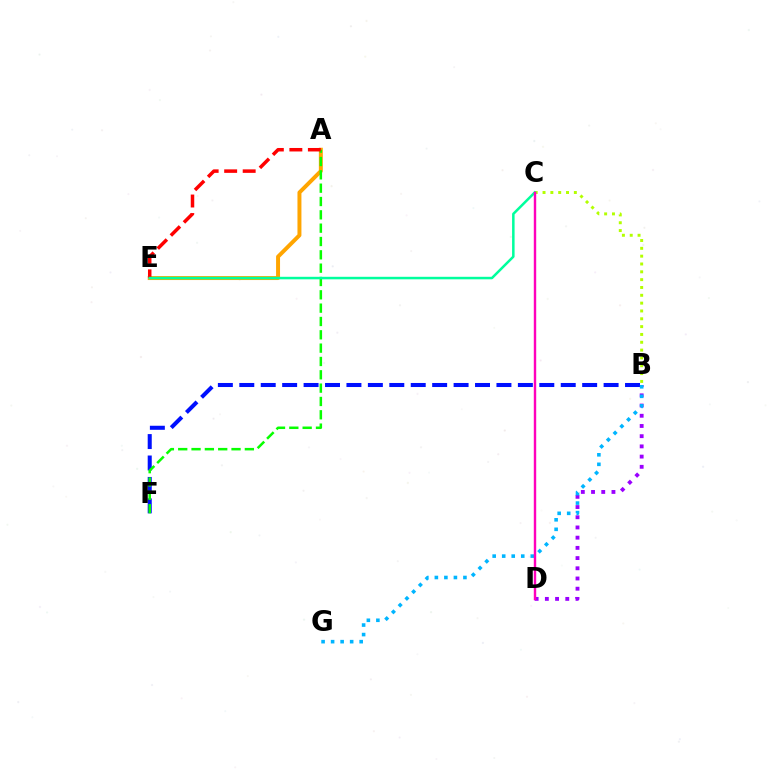{('B', 'D'): [{'color': '#9b00ff', 'line_style': 'dotted', 'thickness': 2.77}], ('B', 'F'): [{'color': '#0010ff', 'line_style': 'dashed', 'thickness': 2.91}], ('A', 'E'): [{'color': '#ffa500', 'line_style': 'solid', 'thickness': 2.86}, {'color': '#ff0000', 'line_style': 'dashed', 'thickness': 2.52}], ('A', 'F'): [{'color': '#08ff00', 'line_style': 'dashed', 'thickness': 1.81}], ('B', 'C'): [{'color': '#b3ff00', 'line_style': 'dotted', 'thickness': 2.13}], ('B', 'G'): [{'color': '#00b5ff', 'line_style': 'dotted', 'thickness': 2.59}], ('C', 'E'): [{'color': '#00ff9d', 'line_style': 'solid', 'thickness': 1.81}], ('C', 'D'): [{'color': '#ff00bd', 'line_style': 'solid', 'thickness': 1.74}]}